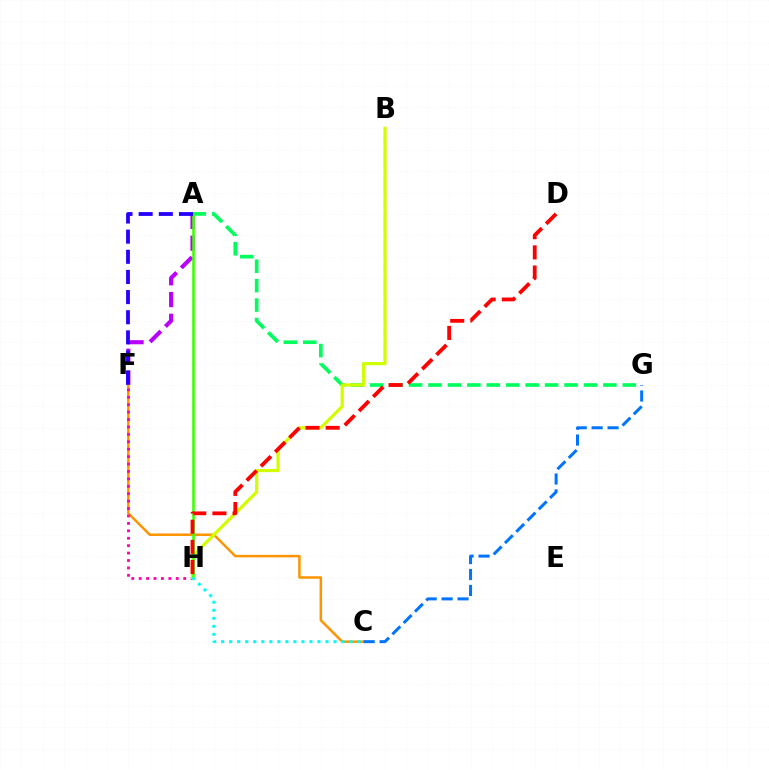{('A', 'F'): [{'color': '#b900ff', 'line_style': 'dashed', 'thickness': 2.95}, {'color': '#2500ff', 'line_style': 'dashed', 'thickness': 2.74}], ('C', 'F'): [{'color': '#ff9400', 'line_style': 'solid', 'thickness': 1.8}], ('A', 'G'): [{'color': '#00ff5c', 'line_style': 'dashed', 'thickness': 2.64}], ('F', 'H'): [{'color': '#ff00ac', 'line_style': 'dotted', 'thickness': 2.02}], ('C', 'G'): [{'color': '#0074ff', 'line_style': 'dashed', 'thickness': 2.17}], ('B', 'H'): [{'color': '#d1ff00', 'line_style': 'solid', 'thickness': 2.32}], ('A', 'H'): [{'color': '#3dff00', 'line_style': 'solid', 'thickness': 1.85}], ('C', 'H'): [{'color': '#00fff6', 'line_style': 'dotted', 'thickness': 2.18}], ('D', 'H'): [{'color': '#ff0000', 'line_style': 'dashed', 'thickness': 2.74}]}